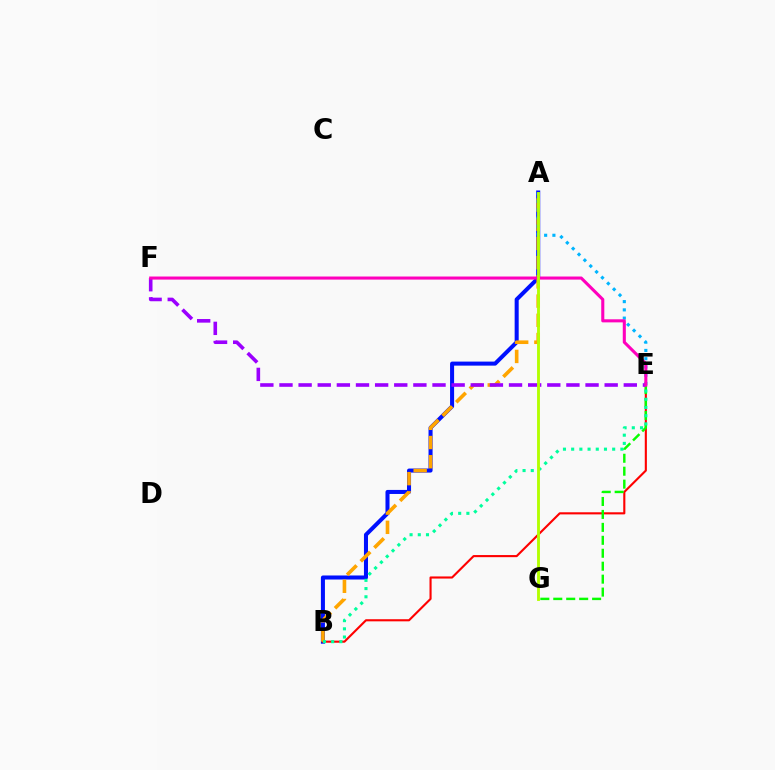{('A', 'B'): [{'color': '#0010ff', 'line_style': 'solid', 'thickness': 2.91}, {'color': '#ffa500', 'line_style': 'dashed', 'thickness': 2.61}], ('B', 'E'): [{'color': '#ff0000', 'line_style': 'solid', 'thickness': 1.52}, {'color': '#00ff9d', 'line_style': 'dotted', 'thickness': 2.23}], ('E', 'G'): [{'color': '#08ff00', 'line_style': 'dashed', 'thickness': 1.76}], ('A', 'E'): [{'color': '#00b5ff', 'line_style': 'dotted', 'thickness': 2.24}], ('E', 'F'): [{'color': '#9b00ff', 'line_style': 'dashed', 'thickness': 2.6}, {'color': '#ff00bd', 'line_style': 'solid', 'thickness': 2.21}], ('A', 'G'): [{'color': '#b3ff00', 'line_style': 'solid', 'thickness': 2.06}]}